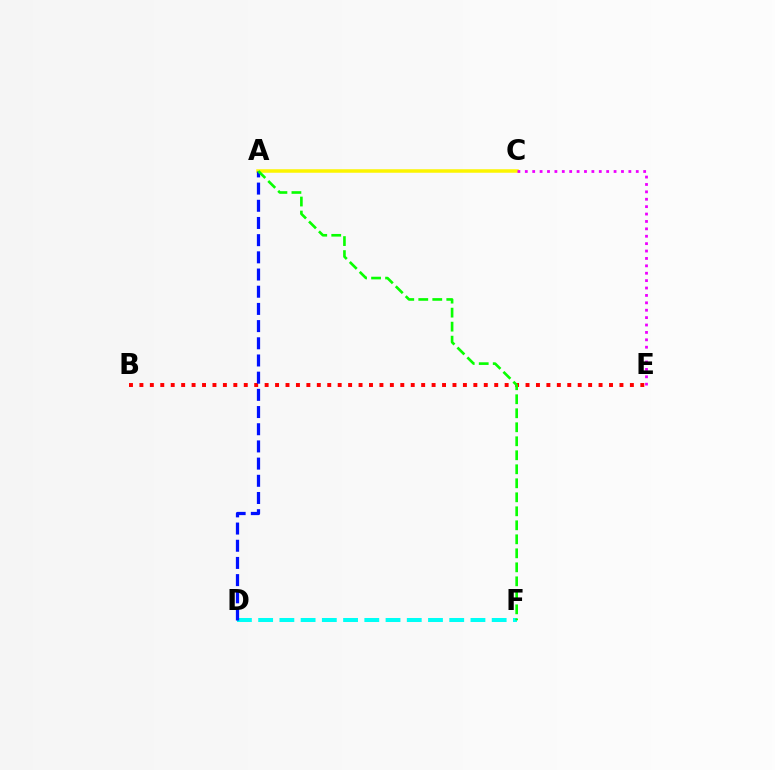{('A', 'C'): [{'color': '#fcf500', 'line_style': 'solid', 'thickness': 2.52}], ('D', 'F'): [{'color': '#00fff6', 'line_style': 'dashed', 'thickness': 2.88}], ('B', 'E'): [{'color': '#ff0000', 'line_style': 'dotted', 'thickness': 2.84}], ('A', 'D'): [{'color': '#0010ff', 'line_style': 'dashed', 'thickness': 2.34}], ('A', 'F'): [{'color': '#08ff00', 'line_style': 'dashed', 'thickness': 1.9}], ('C', 'E'): [{'color': '#ee00ff', 'line_style': 'dotted', 'thickness': 2.01}]}